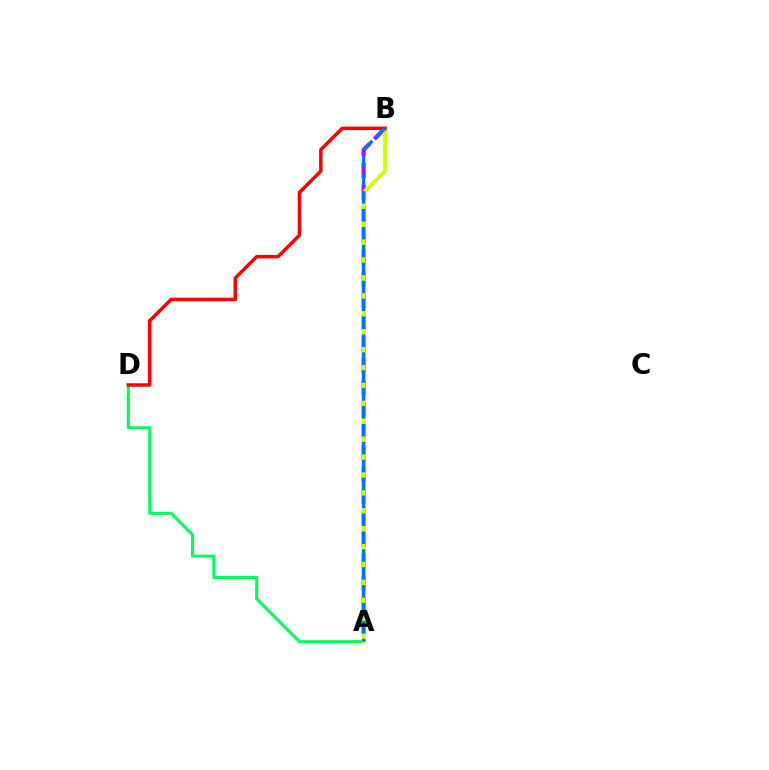{('A', 'B'): [{'color': '#b900ff', 'line_style': 'dashed', 'thickness': 2.95}, {'color': '#d1ff00', 'line_style': 'solid', 'thickness': 2.78}, {'color': '#0074ff', 'line_style': 'dashed', 'thickness': 2.43}], ('A', 'D'): [{'color': '#00ff5c', 'line_style': 'solid', 'thickness': 2.2}], ('B', 'D'): [{'color': '#ff0000', 'line_style': 'solid', 'thickness': 2.51}]}